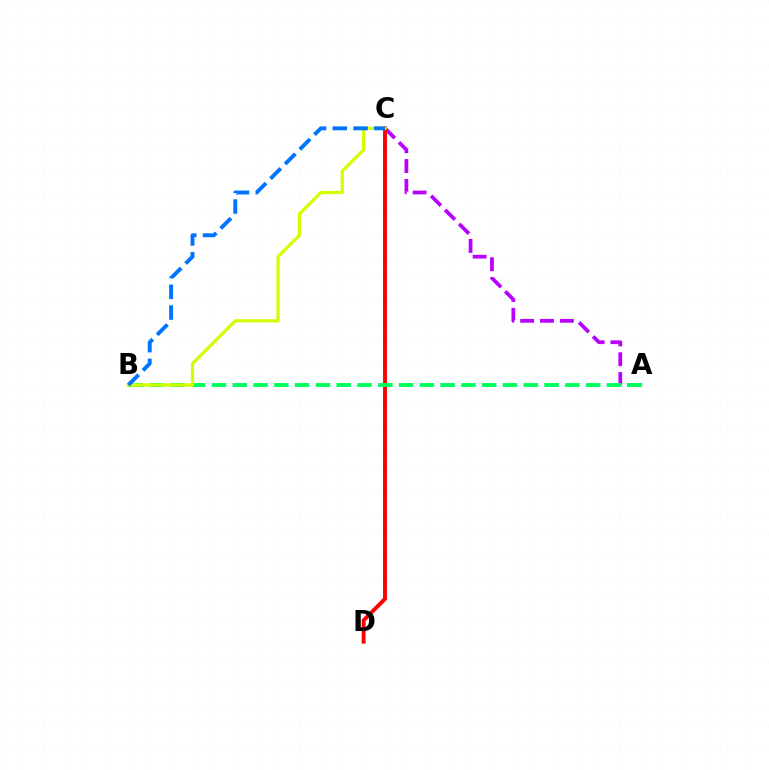{('A', 'C'): [{'color': '#b900ff', 'line_style': 'dashed', 'thickness': 2.69}], ('C', 'D'): [{'color': '#ff0000', 'line_style': 'solid', 'thickness': 2.82}], ('A', 'B'): [{'color': '#00ff5c', 'line_style': 'dashed', 'thickness': 2.82}], ('B', 'C'): [{'color': '#d1ff00', 'line_style': 'solid', 'thickness': 2.33}, {'color': '#0074ff', 'line_style': 'dashed', 'thickness': 2.82}]}